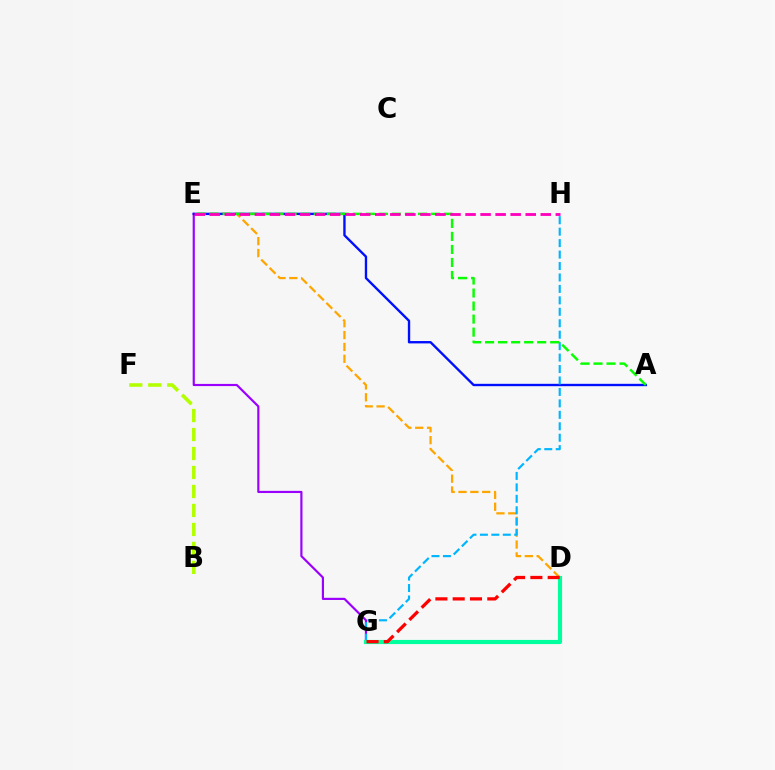{('E', 'G'): [{'color': '#9b00ff', 'line_style': 'solid', 'thickness': 1.57}], ('D', 'E'): [{'color': '#ffa500', 'line_style': 'dashed', 'thickness': 1.61}], ('A', 'E'): [{'color': '#0010ff', 'line_style': 'solid', 'thickness': 1.71}, {'color': '#08ff00', 'line_style': 'dashed', 'thickness': 1.77}], ('G', 'H'): [{'color': '#00b5ff', 'line_style': 'dashed', 'thickness': 1.56}], ('D', 'G'): [{'color': '#00ff9d', 'line_style': 'solid', 'thickness': 2.98}, {'color': '#ff0000', 'line_style': 'dashed', 'thickness': 2.35}], ('B', 'F'): [{'color': '#b3ff00', 'line_style': 'dashed', 'thickness': 2.58}], ('E', 'H'): [{'color': '#ff00bd', 'line_style': 'dashed', 'thickness': 2.04}]}